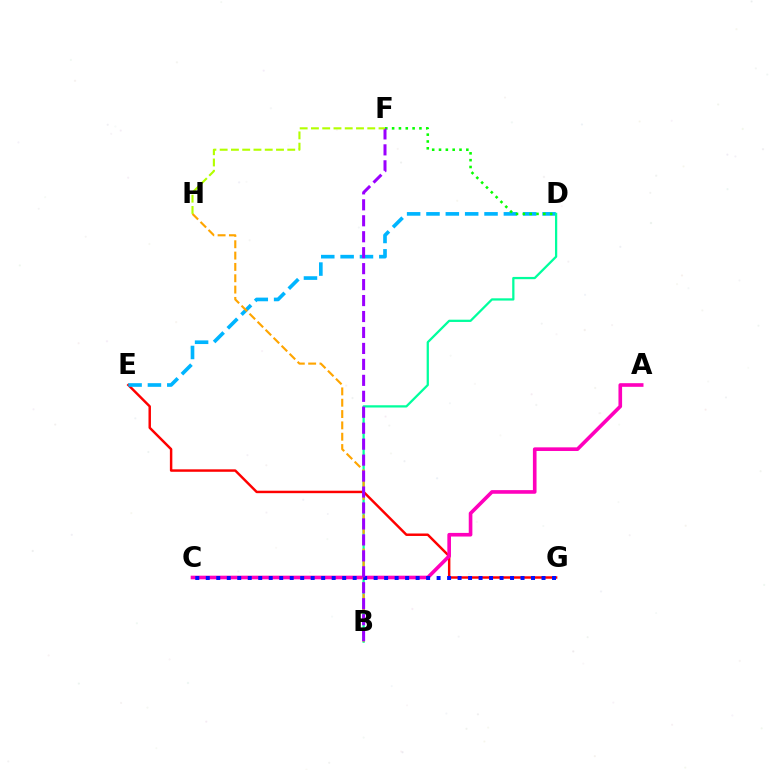{('E', 'G'): [{'color': '#ff0000', 'line_style': 'solid', 'thickness': 1.77}], ('D', 'E'): [{'color': '#00b5ff', 'line_style': 'dashed', 'thickness': 2.63}], ('B', 'D'): [{'color': '#00ff9d', 'line_style': 'solid', 'thickness': 1.63}], ('A', 'C'): [{'color': '#ff00bd', 'line_style': 'solid', 'thickness': 2.62}], ('B', 'H'): [{'color': '#ffa500', 'line_style': 'dashed', 'thickness': 1.54}], ('C', 'G'): [{'color': '#0010ff', 'line_style': 'dotted', 'thickness': 2.85}], ('D', 'F'): [{'color': '#08ff00', 'line_style': 'dotted', 'thickness': 1.86}], ('B', 'F'): [{'color': '#9b00ff', 'line_style': 'dashed', 'thickness': 2.17}], ('F', 'H'): [{'color': '#b3ff00', 'line_style': 'dashed', 'thickness': 1.53}]}